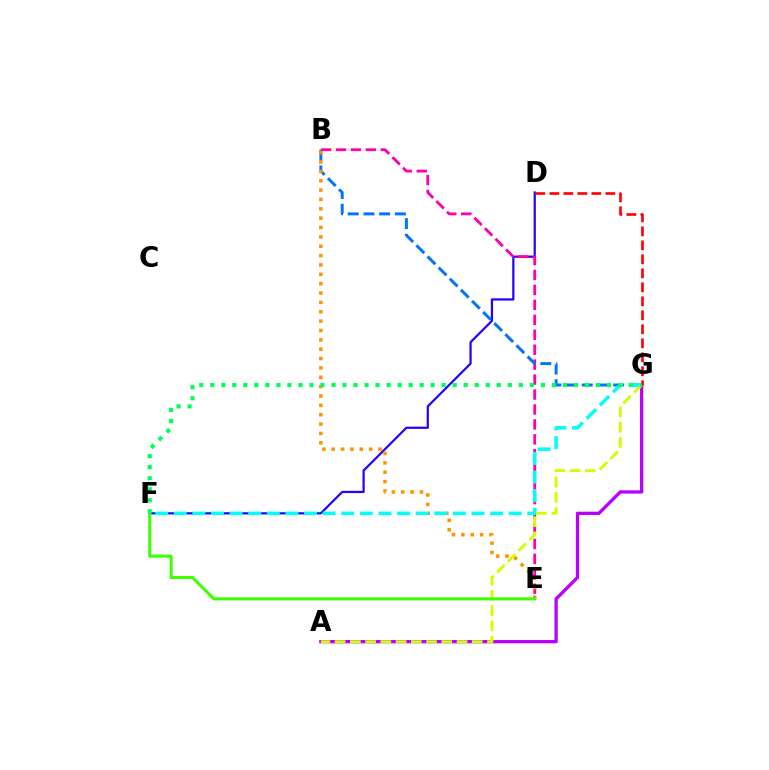{('D', 'F'): [{'color': '#2500ff', 'line_style': 'solid', 'thickness': 1.6}], ('B', 'E'): [{'color': '#ff00ac', 'line_style': 'dashed', 'thickness': 2.03}, {'color': '#ff9400', 'line_style': 'dotted', 'thickness': 2.54}], ('B', 'G'): [{'color': '#0074ff', 'line_style': 'dashed', 'thickness': 2.13}], ('A', 'G'): [{'color': '#b900ff', 'line_style': 'solid', 'thickness': 2.36}, {'color': '#d1ff00', 'line_style': 'dashed', 'thickness': 2.07}], ('F', 'G'): [{'color': '#00fff6', 'line_style': 'dashed', 'thickness': 2.53}, {'color': '#00ff5c', 'line_style': 'dotted', 'thickness': 2.99}], ('D', 'G'): [{'color': '#ff0000', 'line_style': 'dashed', 'thickness': 1.9}], ('E', 'F'): [{'color': '#3dff00', 'line_style': 'solid', 'thickness': 2.2}]}